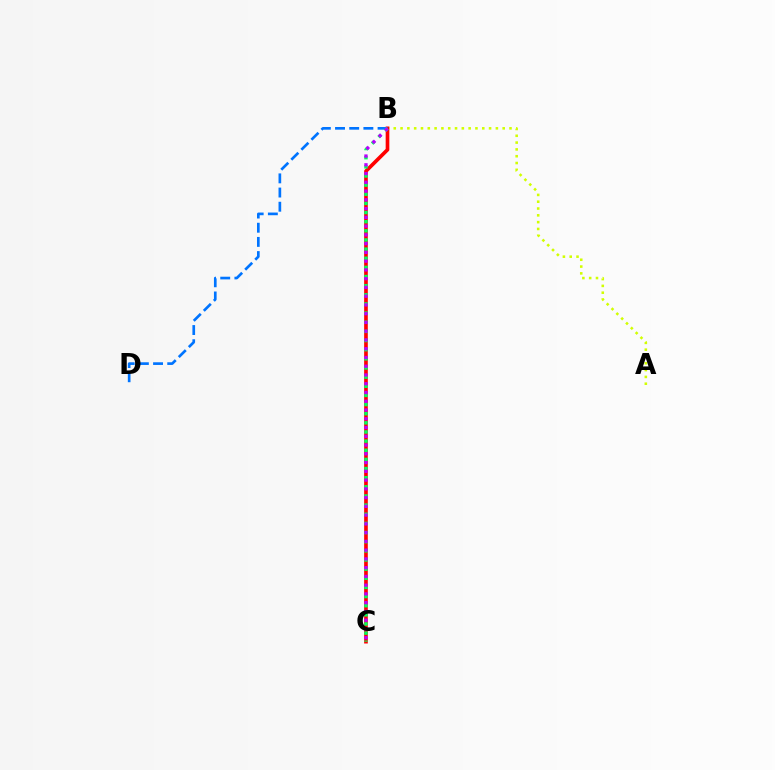{('A', 'B'): [{'color': '#d1ff00', 'line_style': 'dotted', 'thickness': 1.85}], ('B', 'C'): [{'color': '#ff0000', 'line_style': 'solid', 'thickness': 2.64}, {'color': '#00ff5c', 'line_style': 'dotted', 'thickness': 2.48}, {'color': '#b900ff', 'line_style': 'dotted', 'thickness': 2.38}], ('B', 'D'): [{'color': '#0074ff', 'line_style': 'dashed', 'thickness': 1.93}]}